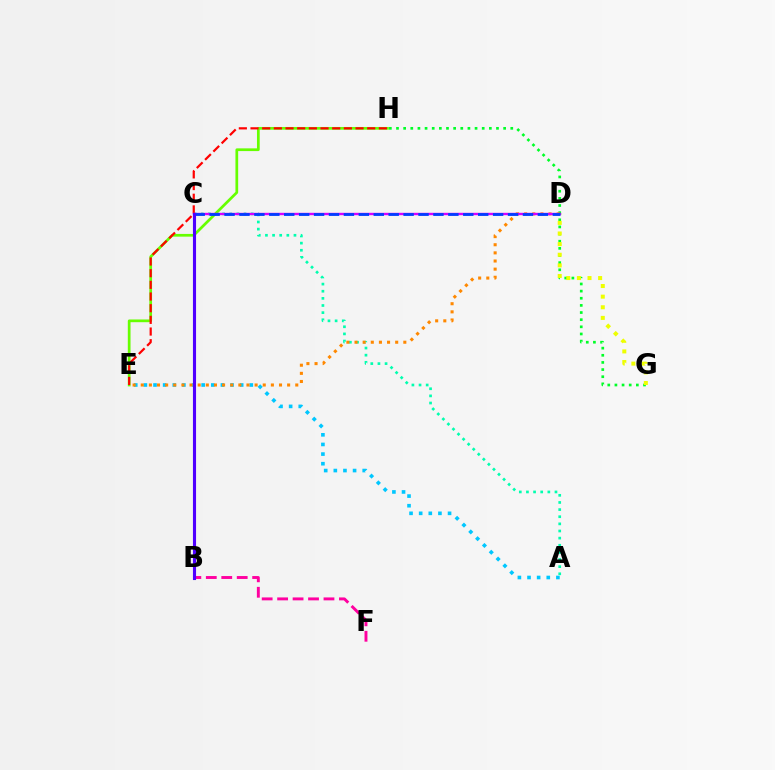{('A', 'C'): [{'color': '#00ffaf', 'line_style': 'dotted', 'thickness': 1.94}], ('G', 'H'): [{'color': '#00ff27', 'line_style': 'dotted', 'thickness': 1.94}], ('E', 'H'): [{'color': '#66ff00', 'line_style': 'solid', 'thickness': 1.96}, {'color': '#ff0000', 'line_style': 'dashed', 'thickness': 1.59}], ('A', 'E'): [{'color': '#00c7ff', 'line_style': 'dotted', 'thickness': 2.62}], ('D', 'E'): [{'color': '#ff8800', 'line_style': 'dotted', 'thickness': 2.21}], ('C', 'D'): [{'color': '#d600ff', 'line_style': 'solid', 'thickness': 1.72}, {'color': '#003fff', 'line_style': 'dashed', 'thickness': 2.03}], ('D', 'G'): [{'color': '#eeff00', 'line_style': 'dotted', 'thickness': 2.89}], ('B', 'F'): [{'color': '#ff00a0', 'line_style': 'dashed', 'thickness': 2.1}], ('B', 'C'): [{'color': '#4f00ff', 'line_style': 'solid', 'thickness': 2.23}]}